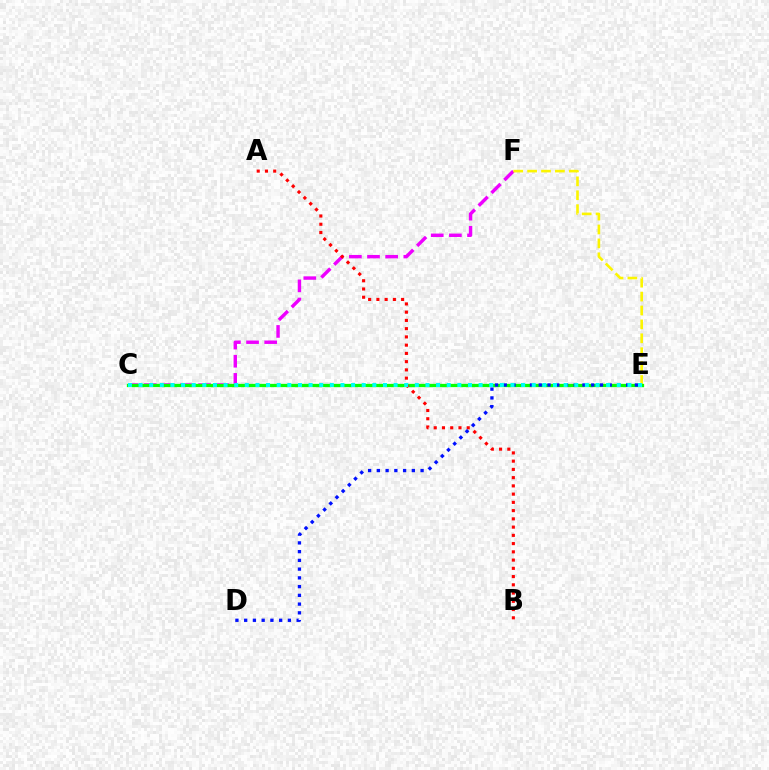{('C', 'F'): [{'color': '#ee00ff', 'line_style': 'dashed', 'thickness': 2.47}], ('E', 'F'): [{'color': '#fcf500', 'line_style': 'dashed', 'thickness': 1.89}], ('C', 'E'): [{'color': '#08ff00', 'line_style': 'solid', 'thickness': 2.36}, {'color': '#00fff6', 'line_style': 'dotted', 'thickness': 2.89}], ('A', 'B'): [{'color': '#ff0000', 'line_style': 'dotted', 'thickness': 2.24}], ('D', 'E'): [{'color': '#0010ff', 'line_style': 'dotted', 'thickness': 2.38}]}